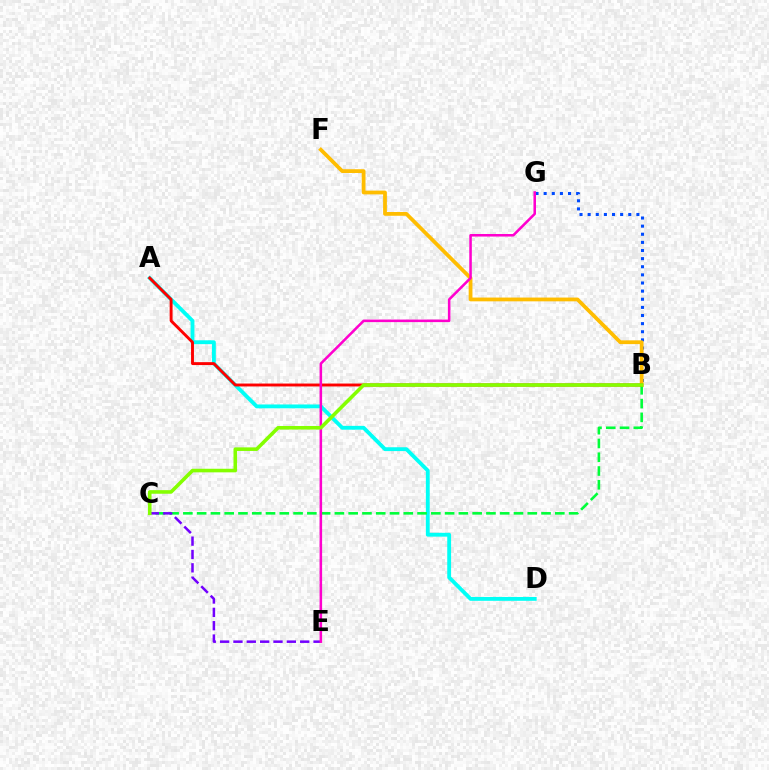{('A', 'D'): [{'color': '#00fff6', 'line_style': 'solid', 'thickness': 2.76}], ('B', 'G'): [{'color': '#004bff', 'line_style': 'dotted', 'thickness': 2.21}], ('B', 'F'): [{'color': '#ffbd00', 'line_style': 'solid', 'thickness': 2.72}], ('B', 'C'): [{'color': '#00ff39', 'line_style': 'dashed', 'thickness': 1.87}, {'color': '#84ff00', 'line_style': 'solid', 'thickness': 2.58}], ('C', 'E'): [{'color': '#7200ff', 'line_style': 'dashed', 'thickness': 1.81}], ('A', 'B'): [{'color': '#ff0000', 'line_style': 'solid', 'thickness': 2.09}], ('E', 'G'): [{'color': '#ff00cf', 'line_style': 'solid', 'thickness': 1.83}]}